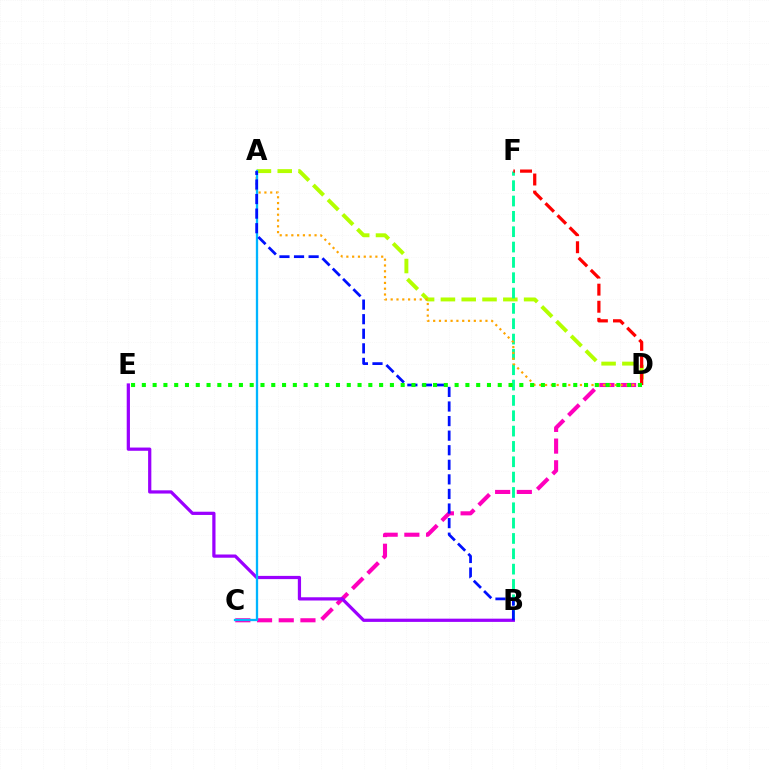{('A', 'D'): [{'color': '#b3ff00', 'line_style': 'dashed', 'thickness': 2.83}, {'color': '#ffa500', 'line_style': 'dotted', 'thickness': 1.58}], ('B', 'F'): [{'color': '#00ff9d', 'line_style': 'dashed', 'thickness': 2.08}], ('C', 'D'): [{'color': '#ff00bd', 'line_style': 'dashed', 'thickness': 2.95}], ('B', 'E'): [{'color': '#9b00ff', 'line_style': 'solid', 'thickness': 2.33}], ('A', 'C'): [{'color': '#00b5ff', 'line_style': 'solid', 'thickness': 1.66}], ('A', 'B'): [{'color': '#0010ff', 'line_style': 'dashed', 'thickness': 1.98}], ('D', 'F'): [{'color': '#ff0000', 'line_style': 'dashed', 'thickness': 2.32}], ('D', 'E'): [{'color': '#08ff00', 'line_style': 'dotted', 'thickness': 2.93}]}